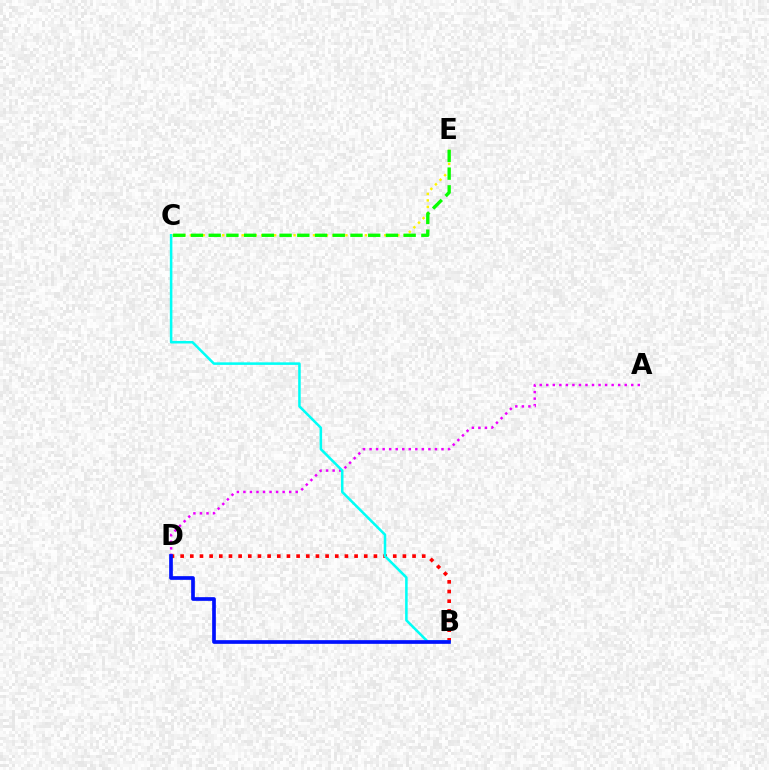{('B', 'D'): [{'color': '#ff0000', 'line_style': 'dotted', 'thickness': 2.63}, {'color': '#0010ff', 'line_style': 'solid', 'thickness': 2.66}], ('C', 'E'): [{'color': '#fcf500', 'line_style': 'dotted', 'thickness': 1.76}, {'color': '#08ff00', 'line_style': 'dashed', 'thickness': 2.41}], ('A', 'D'): [{'color': '#ee00ff', 'line_style': 'dotted', 'thickness': 1.78}], ('B', 'C'): [{'color': '#00fff6', 'line_style': 'solid', 'thickness': 1.83}]}